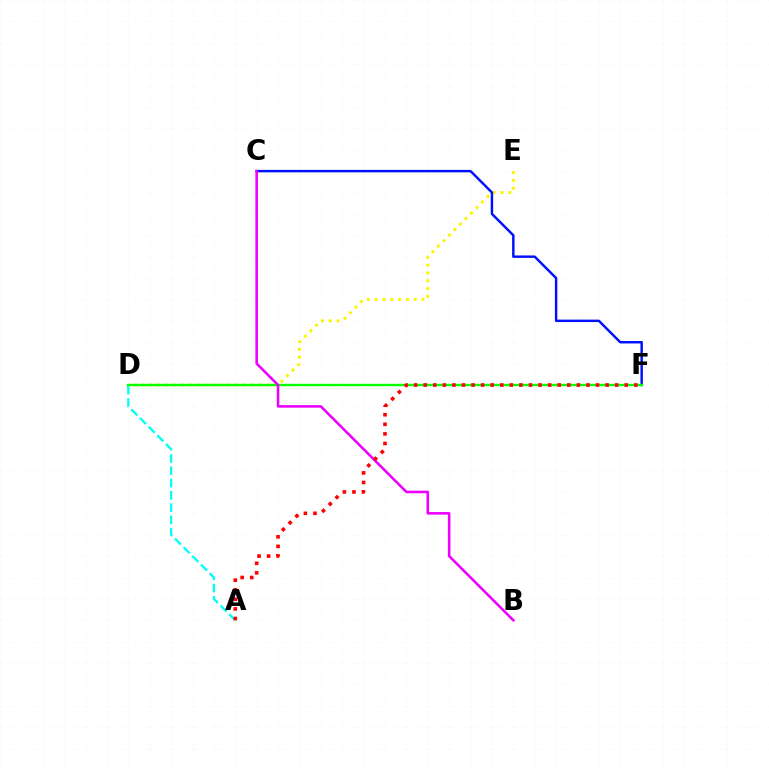{('D', 'E'): [{'color': '#fcf500', 'line_style': 'dotted', 'thickness': 2.12}], ('A', 'D'): [{'color': '#00fff6', 'line_style': 'dashed', 'thickness': 1.67}], ('C', 'F'): [{'color': '#0010ff', 'line_style': 'solid', 'thickness': 1.76}], ('D', 'F'): [{'color': '#08ff00', 'line_style': 'solid', 'thickness': 1.72}], ('B', 'C'): [{'color': '#ee00ff', 'line_style': 'solid', 'thickness': 1.85}], ('A', 'F'): [{'color': '#ff0000', 'line_style': 'dotted', 'thickness': 2.6}]}